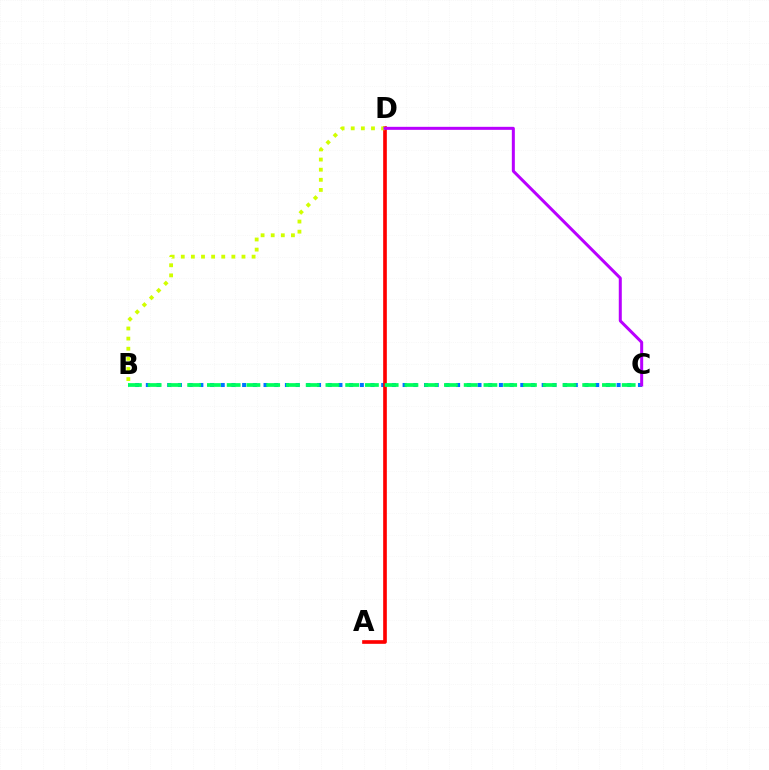{('B', 'C'): [{'color': '#0074ff', 'line_style': 'dotted', 'thickness': 2.91}, {'color': '#00ff5c', 'line_style': 'dashed', 'thickness': 2.68}], ('A', 'D'): [{'color': '#ff0000', 'line_style': 'solid', 'thickness': 2.63}], ('B', 'D'): [{'color': '#d1ff00', 'line_style': 'dotted', 'thickness': 2.75}], ('C', 'D'): [{'color': '#b900ff', 'line_style': 'solid', 'thickness': 2.17}]}